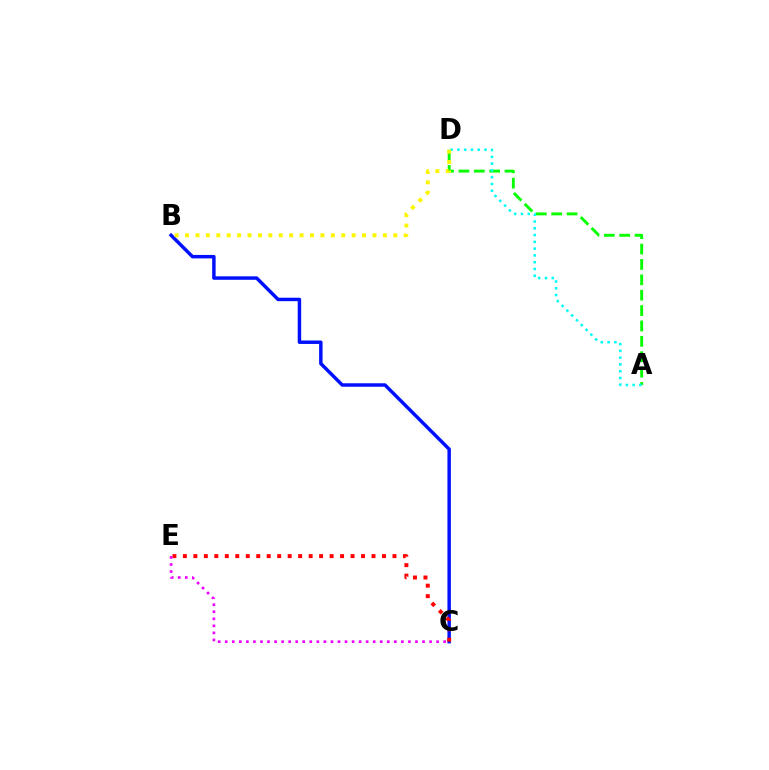{('A', 'D'): [{'color': '#08ff00', 'line_style': 'dashed', 'thickness': 2.09}, {'color': '#00fff6', 'line_style': 'dotted', 'thickness': 1.84}], ('B', 'C'): [{'color': '#0010ff', 'line_style': 'solid', 'thickness': 2.49}], ('C', 'E'): [{'color': '#ff0000', 'line_style': 'dotted', 'thickness': 2.85}, {'color': '#ee00ff', 'line_style': 'dotted', 'thickness': 1.91}], ('B', 'D'): [{'color': '#fcf500', 'line_style': 'dotted', 'thickness': 2.83}]}